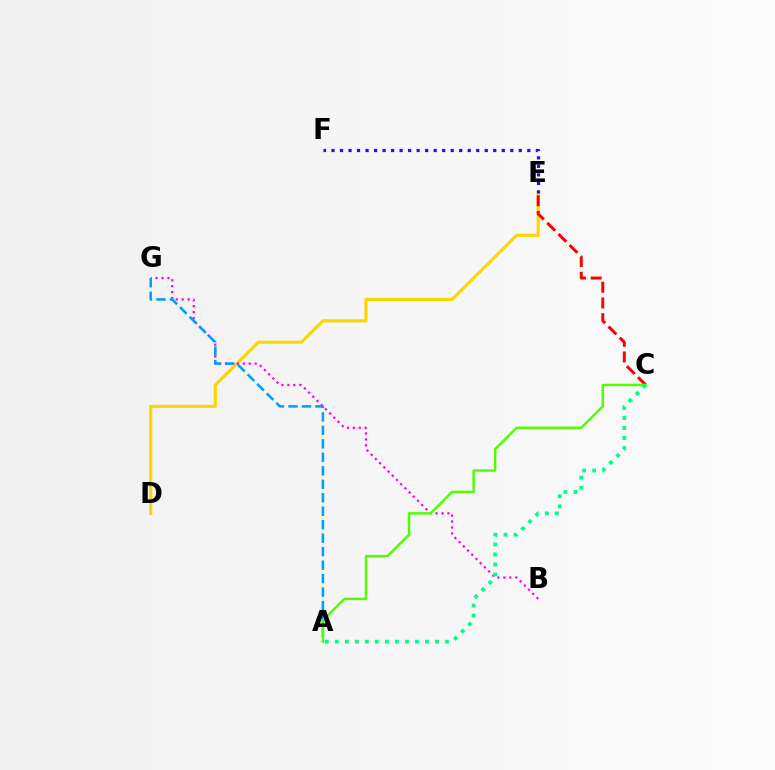{('D', 'E'): [{'color': '#ffd500', 'line_style': 'solid', 'thickness': 2.26}], ('E', 'F'): [{'color': '#3700ff', 'line_style': 'dotted', 'thickness': 2.31}], ('B', 'G'): [{'color': '#ff00ed', 'line_style': 'dotted', 'thickness': 1.61}], ('C', 'E'): [{'color': '#ff0000', 'line_style': 'dashed', 'thickness': 2.14}], ('A', 'G'): [{'color': '#009eff', 'line_style': 'dashed', 'thickness': 1.83}], ('A', 'C'): [{'color': '#4fff00', 'line_style': 'solid', 'thickness': 1.75}, {'color': '#00ff86', 'line_style': 'dotted', 'thickness': 2.72}]}